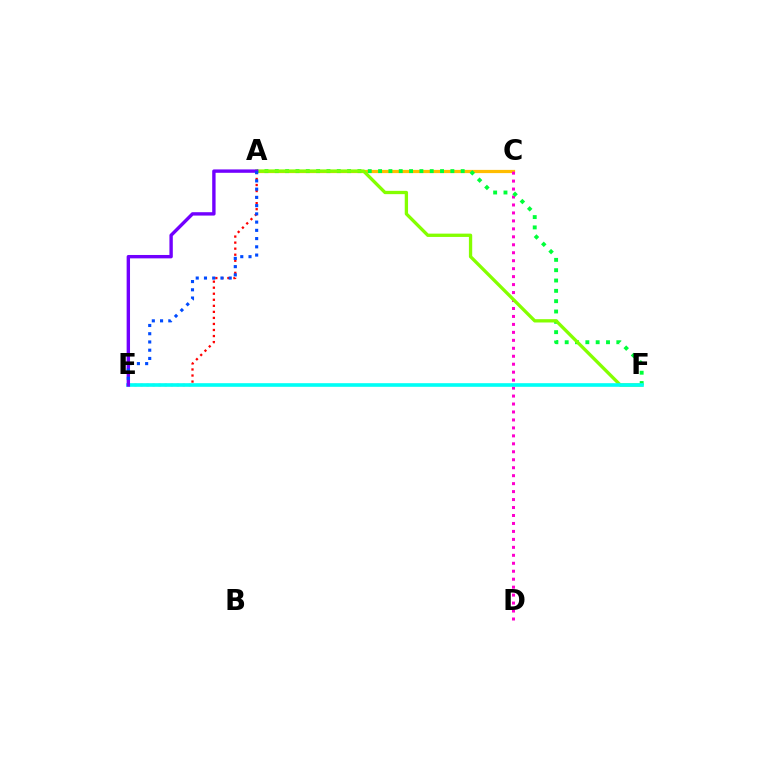{('A', 'C'): [{'color': '#ffbd00', 'line_style': 'solid', 'thickness': 2.32}], ('C', 'D'): [{'color': '#ff00cf', 'line_style': 'dotted', 'thickness': 2.16}], ('A', 'E'): [{'color': '#ff0000', 'line_style': 'dotted', 'thickness': 1.64}, {'color': '#7200ff', 'line_style': 'solid', 'thickness': 2.43}, {'color': '#004bff', 'line_style': 'dotted', 'thickness': 2.24}], ('A', 'F'): [{'color': '#00ff39', 'line_style': 'dotted', 'thickness': 2.81}, {'color': '#84ff00', 'line_style': 'solid', 'thickness': 2.38}], ('E', 'F'): [{'color': '#00fff6', 'line_style': 'solid', 'thickness': 2.61}]}